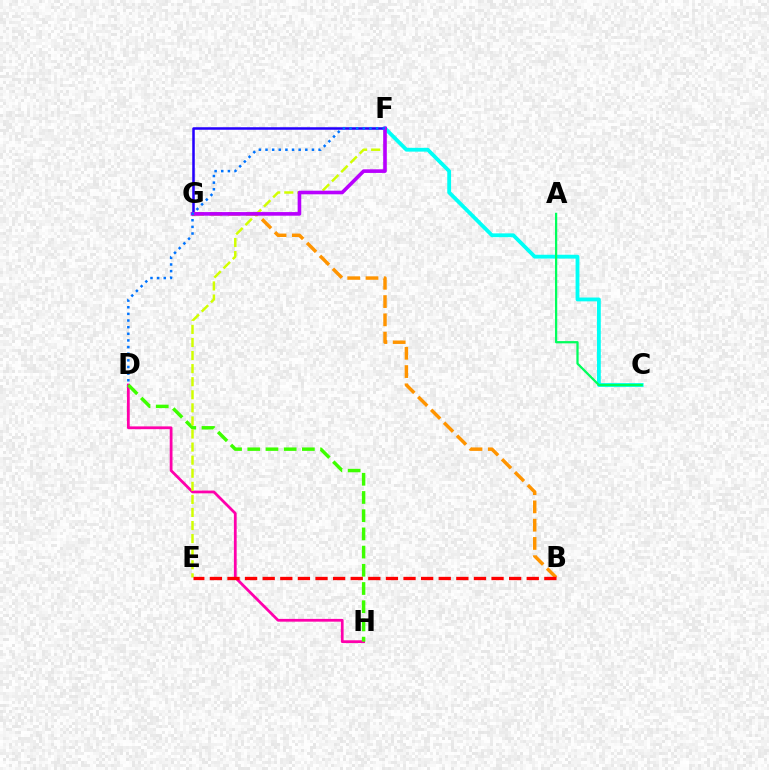{('D', 'H'): [{'color': '#ff00ac', 'line_style': 'solid', 'thickness': 1.99}, {'color': '#3dff00', 'line_style': 'dashed', 'thickness': 2.47}], ('E', 'F'): [{'color': '#d1ff00', 'line_style': 'dashed', 'thickness': 1.78}], ('C', 'F'): [{'color': '#00fff6', 'line_style': 'solid', 'thickness': 2.75}], ('F', 'G'): [{'color': '#2500ff', 'line_style': 'solid', 'thickness': 1.83}, {'color': '#b900ff', 'line_style': 'solid', 'thickness': 2.6}], ('B', 'G'): [{'color': '#ff9400', 'line_style': 'dashed', 'thickness': 2.48}], ('A', 'C'): [{'color': '#00ff5c', 'line_style': 'solid', 'thickness': 1.62}], ('B', 'E'): [{'color': '#ff0000', 'line_style': 'dashed', 'thickness': 2.39}], ('D', 'F'): [{'color': '#0074ff', 'line_style': 'dotted', 'thickness': 1.8}]}